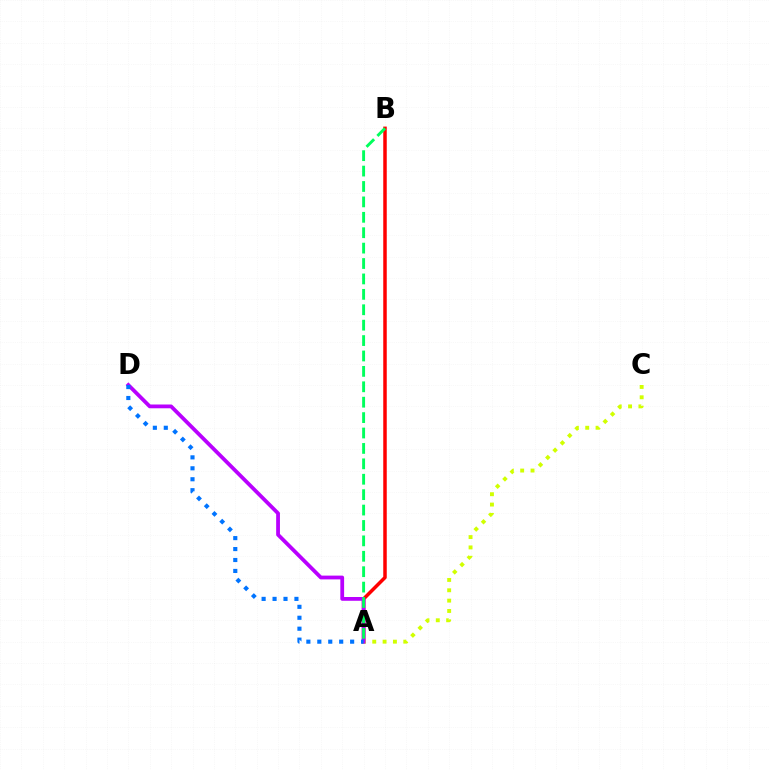{('A', 'B'): [{'color': '#ff0000', 'line_style': 'solid', 'thickness': 2.52}, {'color': '#00ff5c', 'line_style': 'dashed', 'thickness': 2.09}], ('A', 'C'): [{'color': '#d1ff00', 'line_style': 'dotted', 'thickness': 2.81}], ('A', 'D'): [{'color': '#b900ff', 'line_style': 'solid', 'thickness': 2.72}, {'color': '#0074ff', 'line_style': 'dotted', 'thickness': 2.97}]}